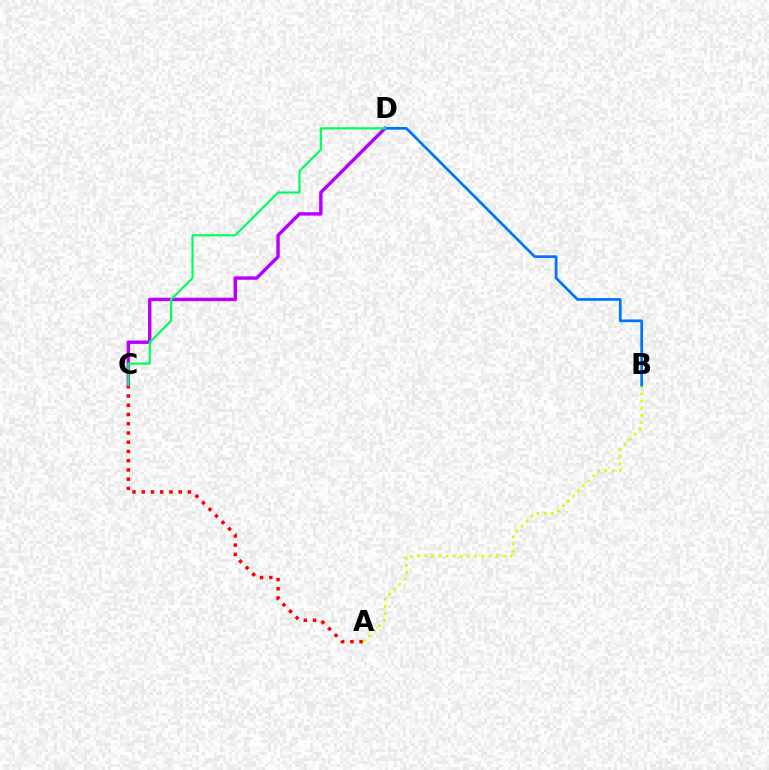{('A', 'C'): [{'color': '#ff0000', 'line_style': 'dotted', 'thickness': 2.51}], ('C', 'D'): [{'color': '#b900ff', 'line_style': 'solid', 'thickness': 2.46}, {'color': '#00ff5c', 'line_style': 'solid', 'thickness': 1.58}], ('A', 'B'): [{'color': '#d1ff00', 'line_style': 'dotted', 'thickness': 1.94}], ('B', 'D'): [{'color': '#0074ff', 'line_style': 'solid', 'thickness': 1.96}]}